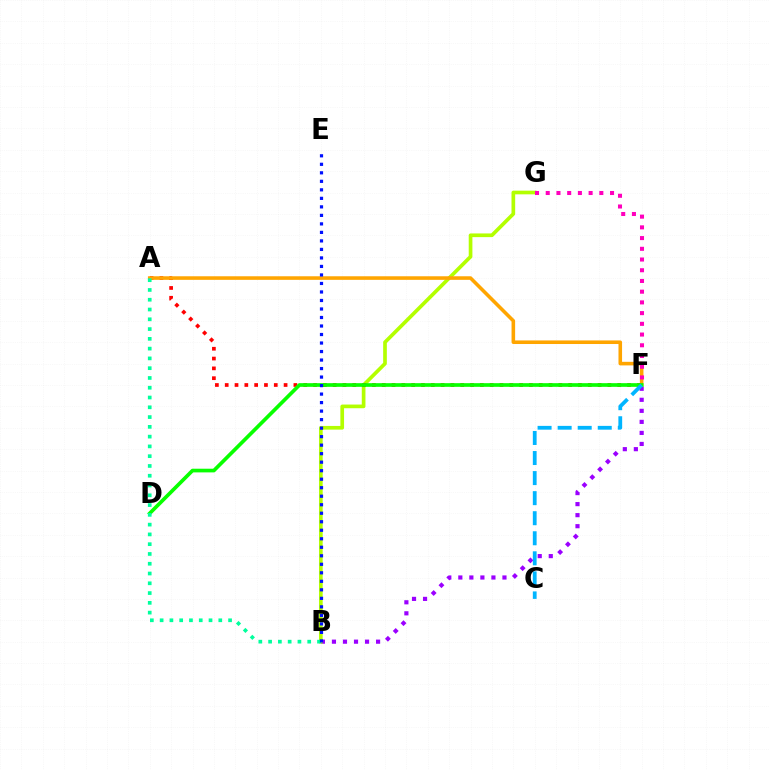{('B', 'F'): [{'color': '#9b00ff', 'line_style': 'dotted', 'thickness': 3.0}], ('B', 'G'): [{'color': '#b3ff00', 'line_style': 'solid', 'thickness': 2.65}], ('A', 'F'): [{'color': '#ff0000', 'line_style': 'dotted', 'thickness': 2.67}, {'color': '#ffa500', 'line_style': 'solid', 'thickness': 2.58}], ('D', 'F'): [{'color': '#08ff00', 'line_style': 'solid', 'thickness': 2.65}], ('F', 'G'): [{'color': '#ff00bd', 'line_style': 'dotted', 'thickness': 2.91}], ('A', 'B'): [{'color': '#00ff9d', 'line_style': 'dotted', 'thickness': 2.66}], ('C', 'F'): [{'color': '#00b5ff', 'line_style': 'dashed', 'thickness': 2.72}], ('B', 'E'): [{'color': '#0010ff', 'line_style': 'dotted', 'thickness': 2.31}]}